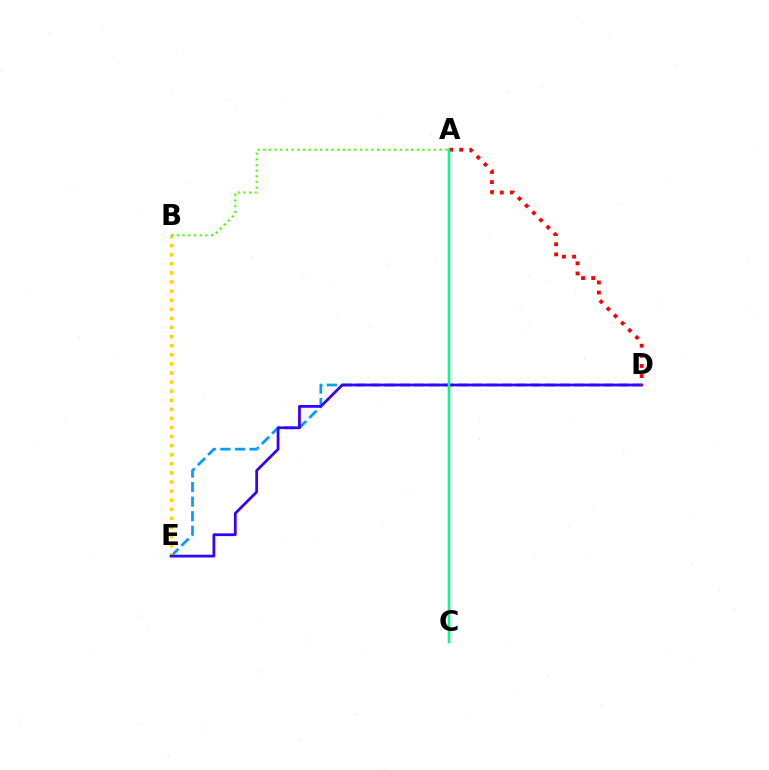{('A', 'C'): [{'color': '#ff00ed', 'line_style': 'solid', 'thickness': 1.53}, {'color': '#00ff86', 'line_style': 'solid', 'thickness': 1.78}], ('D', 'E'): [{'color': '#009eff', 'line_style': 'dashed', 'thickness': 1.98}, {'color': '#3700ff', 'line_style': 'solid', 'thickness': 1.99}], ('B', 'E'): [{'color': '#ffd500', 'line_style': 'dotted', 'thickness': 2.47}], ('A', 'D'): [{'color': '#ff0000', 'line_style': 'dotted', 'thickness': 2.75}], ('A', 'B'): [{'color': '#4fff00', 'line_style': 'dotted', 'thickness': 1.55}]}